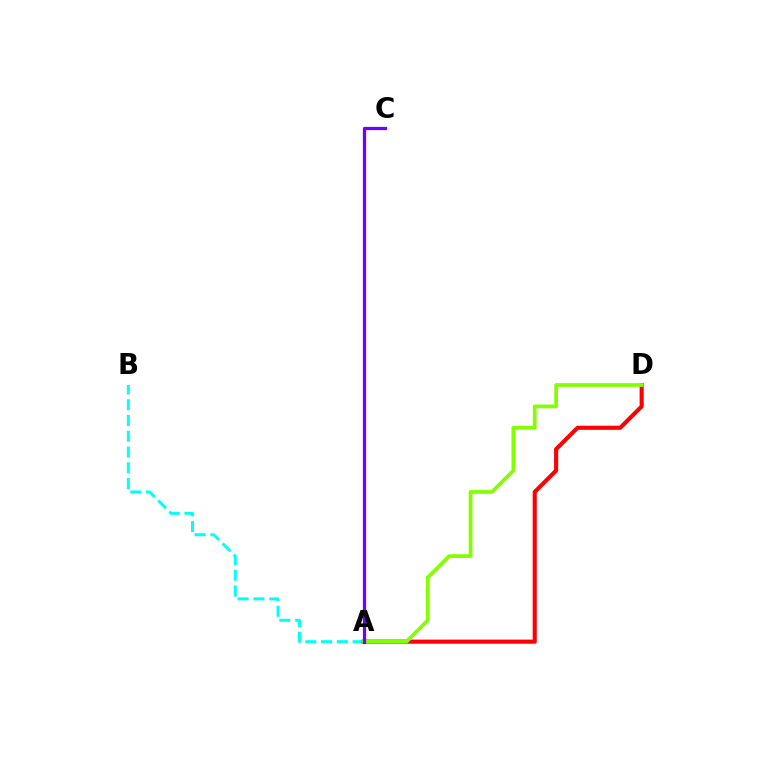{('A', 'B'): [{'color': '#00fff6', 'line_style': 'dashed', 'thickness': 2.14}], ('A', 'D'): [{'color': '#ff0000', 'line_style': 'solid', 'thickness': 2.96}, {'color': '#84ff00', 'line_style': 'solid', 'thickness': 2.68}], ('A', 'C'): [{'color': '#7200ff', 'line_style': 'solid', 'thickness': 2.35}]}